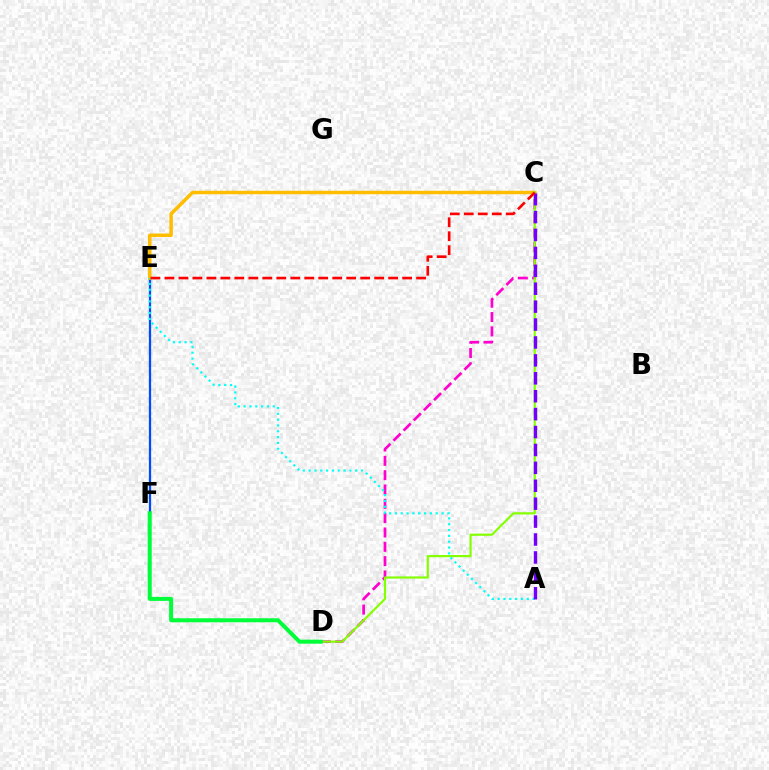{('E', 'F'): [{'color': '#004bff', 'line_style': 'solid', 'thickness': 1.64}], ('C', 'E'): [{'color': '#ffbd00', 'line_style': 'solid', 'thickness': 2.52}, {'color': '#ff0000', 'line_style': 'dashed', 'thickness': 1.9}], ('C', 'D'): [{'color': '#ff00cf', 'line_style': 'dashed', 'thickness': 1.95}, {'color': '#84ff00', 'line_style': 'solid', 'thickness': 1.57}], ('A', 'E'): [{'color': '#00fff6', 'line_style': 'dotted', 'thickness': 1.58}], ('A', 'C'): [{'color': '#7200ff', 'line_style': 'dashed', 'thickness': 2.43}], ('D', 'F'): [{'color': '#00ff39', 'line_style': 'solid', 'thickness': 2.89}]}